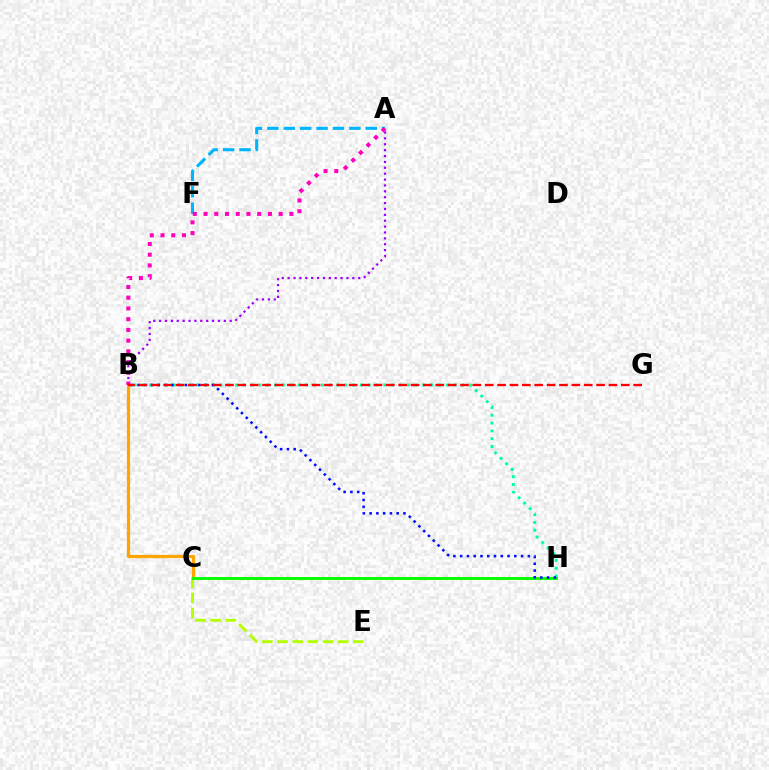{('B', 'H'): [{'color': '#00ff9d', 'line_style': 'dotted', 'thickness': 2.12}, {'color': '#0010ff', 'line_style': 'dotted', 'thickness': 1.84}], ('A', 'B'): [{'color': '#9b00ff', 'line_style': 'dotted', 'thickness': 1.6}, {'color': '#ff00bd', 'line_style': 'dotted', 'thickness': 2.92}], ('A', 'F'): [{'color': '#00b5ff', 'line_style': 'dashed', 'thickness': 2.23}], ('C', 'E'): [{'color': '#b3ff00', 'line_style': 'dashed', 'thickness': 2.06}], ('B', 'C'): [{'color': '#ffa500', 'line_style': 'solid', 'thickness': 2.33}], ('C', 'H'): [{'color': '#08ff00', 'line_style': 'solid', 'thickness': 2.1}], ('B', 'G'): [{'color': '#ff0000', 'line_style': 'dashed', 'thickness': 1.68}]}